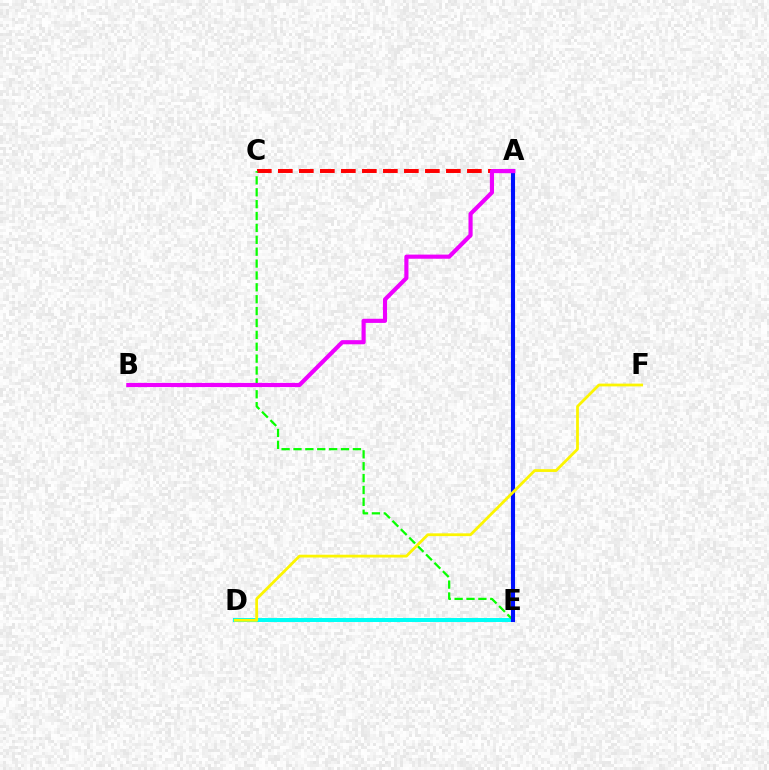{('D', 'E'): [{'color': '#00fff6', 'line_style': 'solid', 'thickness': 2.87}], ('A', 'C'): [{'color': '#ff0000', 'line_style': 'dashed', 'thickness': 2.85}], ('C', 'E'): [{'color': '#08ff00', 'line_style': 'dashed', 'thickness': 1.61}], ('A', 'E'): [{'color': '#0010ff', 'line_style': 'solid', 'thickness': 2.95}], ('A', 'B'): [{'color': '#ee00ff', 'line_style': 'solid', 'thickness': 2.98}], ('D', 'F'): [{'color': '#fcf500', 'line_style': 'solid', 'thickness': 2.0}]}